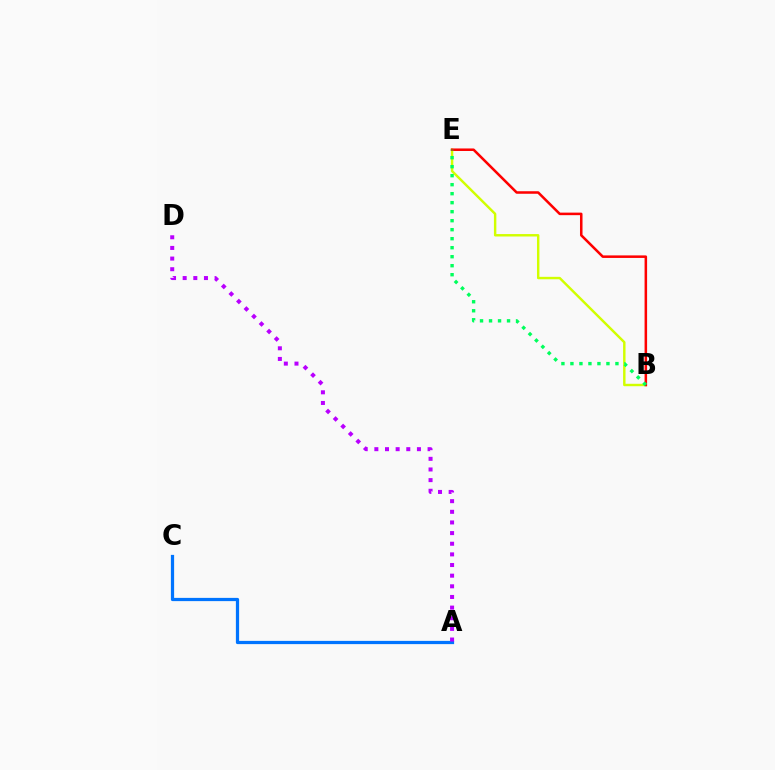{('B', 'E'): [{'color': '#d1ff00', 'line_style': 'solid', 'thickness': 1.75}, {'color': '#ff0000', 'line_style': 'solid', 'thickness': 1.82}, {'color': '#00ff5c', 'line_style': 'dotted', 'thickness': 2.45}], ('A', 'C'): [{'color': '#0074ff', 'line_style': 'solid', 'thickness': 2.33}], ('A', 'D'): [{'color': '#b900ff', 'line_style': 'dotted', 'thickness': 2.89}]}